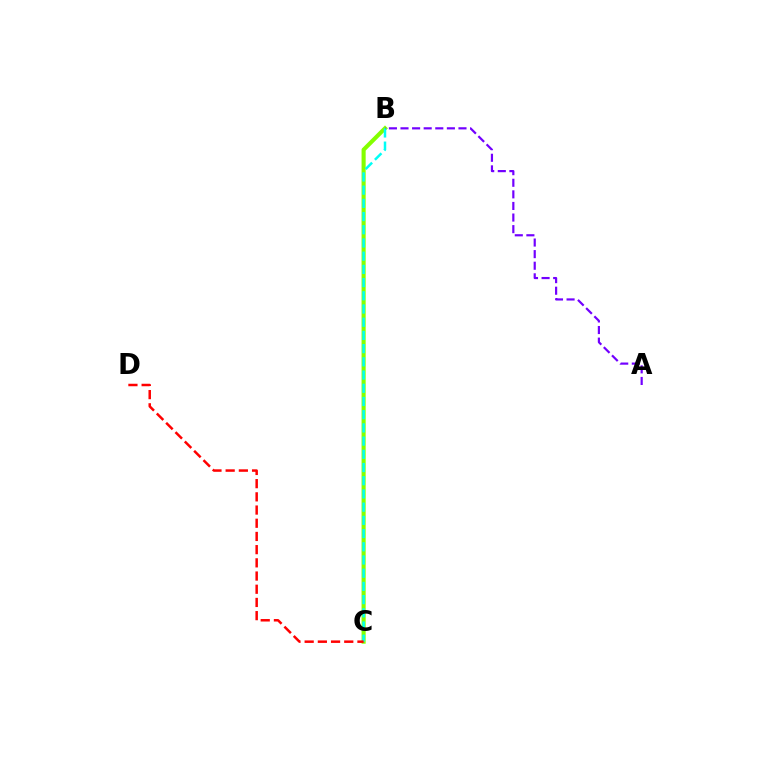{('B', 'C'): [{'color': '#84ff00', 'line_style': 'solid', 'thickness': 2.95}, {'color': '#00fff6', 'line_style': 'dashed', 'thickness': 1.79}], ('C', 'D'): [{'color': '#ff0000', 'line_style': 'dashed', 'thickness': 1.79}], ('A', 'B'): [{'color': '#7200ff', 'line_style': 'dashed', 'thickness': 1.58}]}